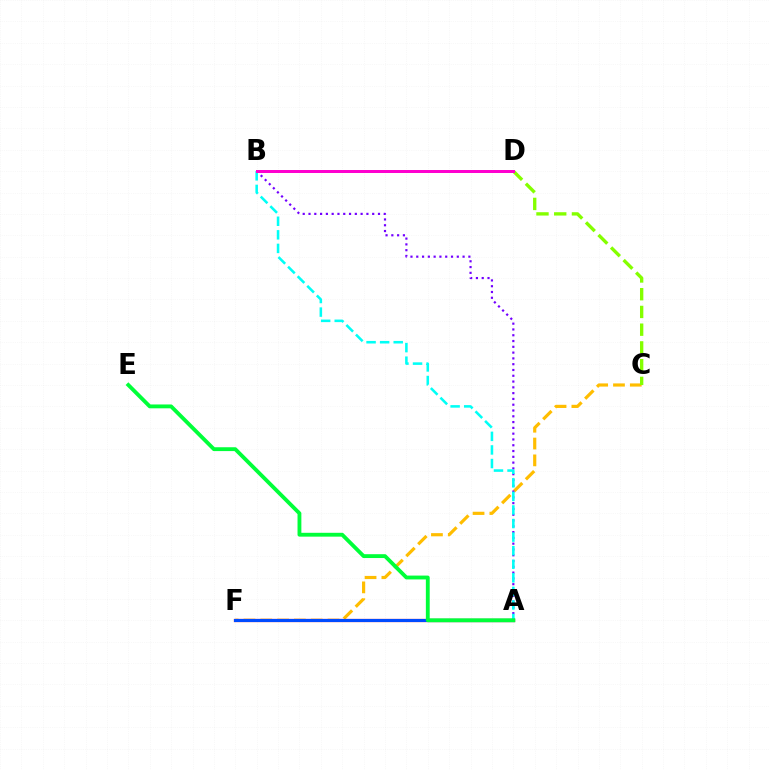{('C', 'F'): [{'color': '#ffbd00', 'line_style': 'dashed', 'thickness': 2.28}], ('A', 'B'): [{'color': '#7200ff', 'line_style': 'dotted', 'thickness': 1.57}, {'color': '#00fff6', 'line_style': 'dashed', 'thickness': 1.84}], ('A', 'F'): [{'color': '#ff0000', 'line_style': 'solid', 'thickness': 2.3}, {'color': '#004bff', 'line_style': 'solid', 'thickness': 2.24}], ('C', 'D'): [{'color': '#84ff00', 'line_style': 'dashed', 'thickness': 2.41}], ('B', 'D'): [{'color': '#ff00cf', 'line_style': 'solid', 'thickness': 2.15}], ('A', 'E'): [{'color': '#00ff39', 'line_style': 'solid', 'thickness': 2.77}]}